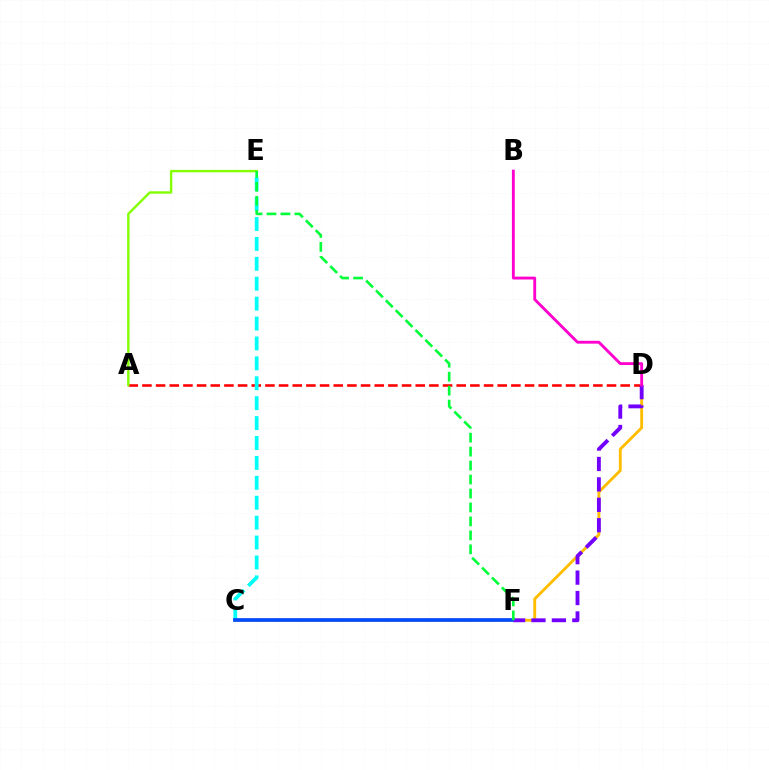{('A', 'D'): [{'color': '#ff0000', 'line_style': 'dashed', 'thickness': 1.86}], ('C', 'D'): [{'color': '#ffbd00', 'line_style': 'solid', 'thickness': 2.07}], ('A', 'E'): [{'color': '#84ff00', 'line_style': 'solid', 'thickness': 1.73}], ('C', 'E'): [{'color': '#00fff6', 'line_style': 'dashed', 'thickness': 2.7}], ('C', 'F'): [{'color': '#004bff', 'line_style': 'solid', 'thickness': 2.65}], ('D', 'F'): [{'color': '#7200ff', 'line_style': 'dashed', 'thickness': 2.77}], ('B', 'D'): [{'color': '#ff00cf', 'line_style': 'solid', 'thickness': 2.06}], ('E', 'F'): [{'color': '#00ff39', 'line_style': 'dashed', 'thickness': 1.9}]}